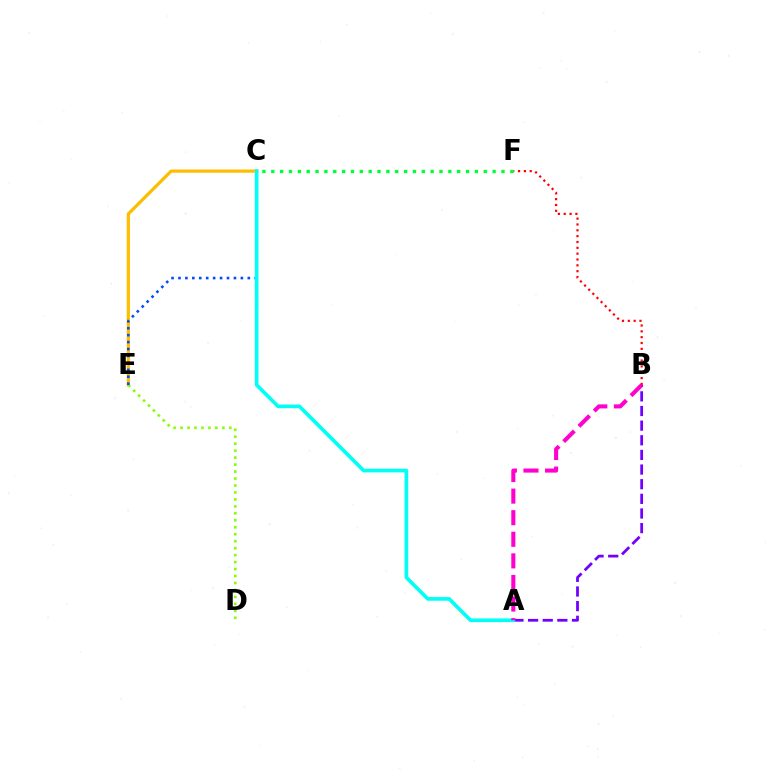{('C', 'E'): [{'color': '#ffbd00', 'line_style': 'solid', 'thickness': 2.32}, {'color': '#004bff', 'line_style': 'dotted', 'thickness': 1.88}], ('A', 'B'): [{'color': '#7200ff', 'line_style': 'dashed', 'thickness': 1.99}, {'color': '#ff00cf', 'line_style': 'dashed', 'thickness': 2.93}], ('D', 'E'): [{'color': '#84ff00', 'line_style': 'dotted', 'thickness': 1.89}], ('B', 'F'): [{'color': '#ff0000', 'line_style': 'dotted', 'thickness': 1.59}], ('A', 'C'): [{'color': '#00fff6', 'line_style': 'solid', 'thickness': 2.64}], ('C', 'F'): [{'color': '#00ff39', 'line_style': 'dotted', 'thickness': 2.41}]}